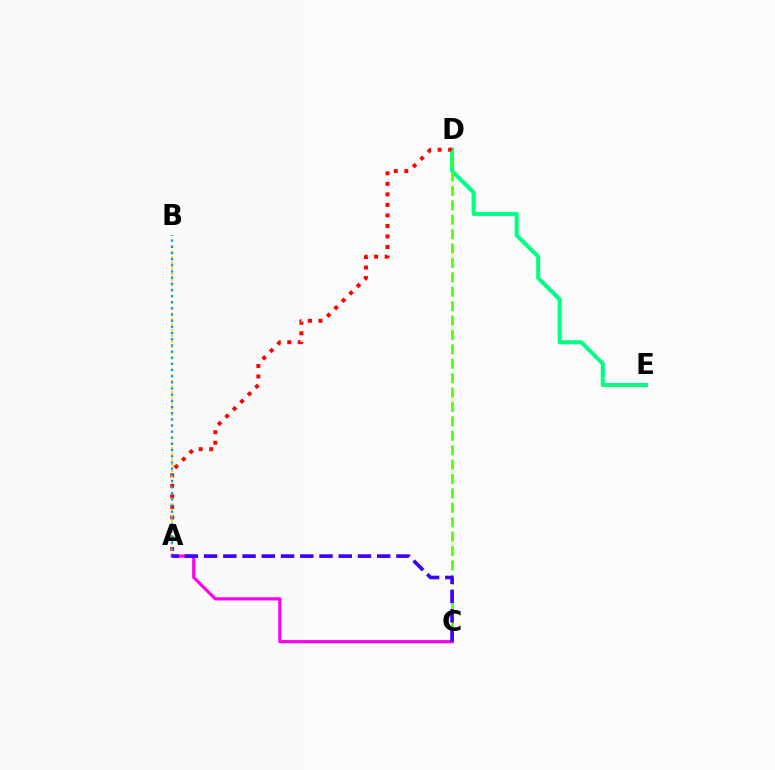{('D', 'E'): [{'color': '#00ff86', 'line_style': 'solid', 'thickness': 2.93}], ('A', 'D'): [{'color': '#ff0000', 'line_style': 'dotted', 'thickness': 2.86}], ('A', 'B'): [{'color': '#ffd500', 'line_style': 'dotted', 'thickness': 1.53}, {'color': '#009eff', 'line_style': 'dotted', 'thickness': 1.67}], ('C', 'D'): [{'color': '#4fff00', 'line_style': 'dashed', 'thickness': 1.96}], ('A', 'C'): [{'color': '#ff00ed', 'line_style': 'solid', 'thickness': 2.29}, {'color': '#3700ff', 'line_style': 'dashed', 'thickness': 2.61}]}